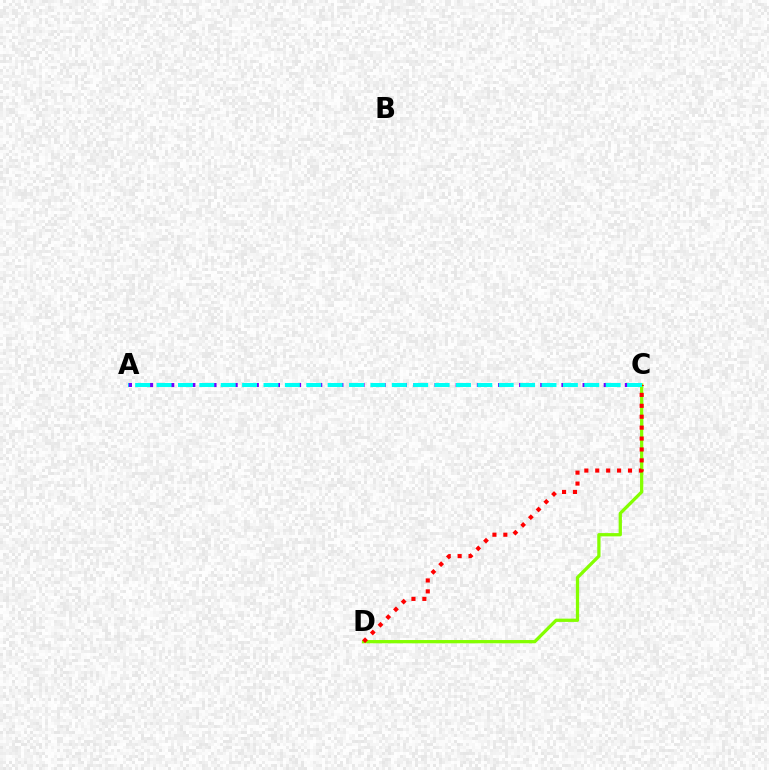{('C', 'D'): [{'color': '#84ff00', 'line_style': 'solid', 'thickness': 2.36}, {'color': '#ff0000', 'line_style': 'dotted', 'thickness': 2.97}], ('A', 'C'): [{'color': '#7200ff', 'line_style': 'dotted', 'thickness': 2.87}, {'color': '#00fff6', 'line_style': 'dashed', 'thickness': 2.91}]}